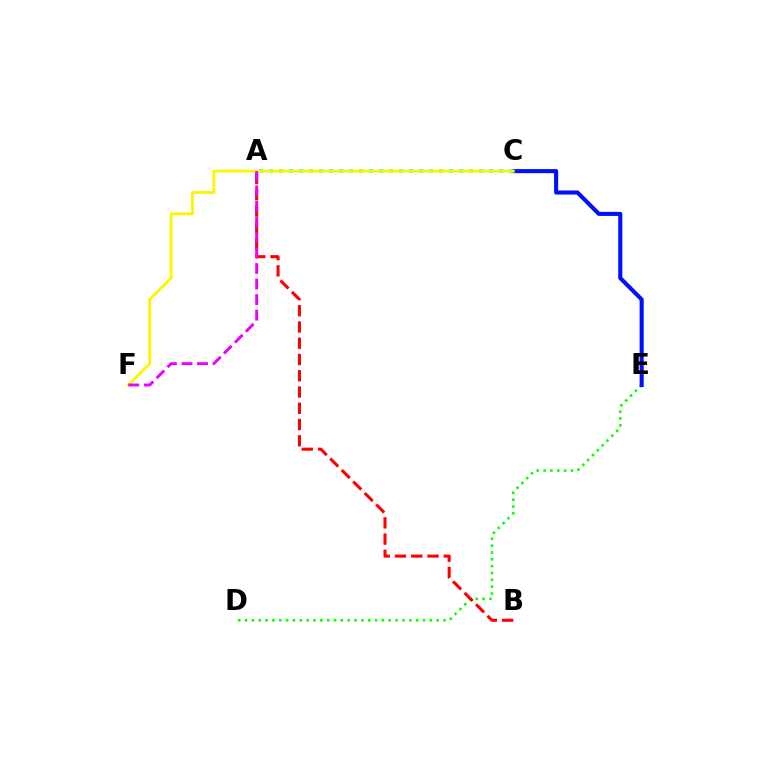{('D', 'E'): [{'color': '#08ff00', 'line_style': 'dotted', 'thickness': 1.86}], ('C', 'E'): [{'color': '#0010ff', 'line_style': 'solid', 'thickness': 2.94}], ('A', 'B'): [{'color': '#ff0000', 'line_style': 'dashed', 'thickness': 2.21}], ('A', 'C'): [{'color': '#00fff6', 'line_style': 'dotted', 'thickness': 2.72}], ('C', 'F'): [{'color': '#fcf500', 'line_style': 'solid', 'thickness': 2.05}], ('A', 'F'): [{'color': '#ee00ff', 'line_style': 'dashed', 'thickness': 2.11}]}